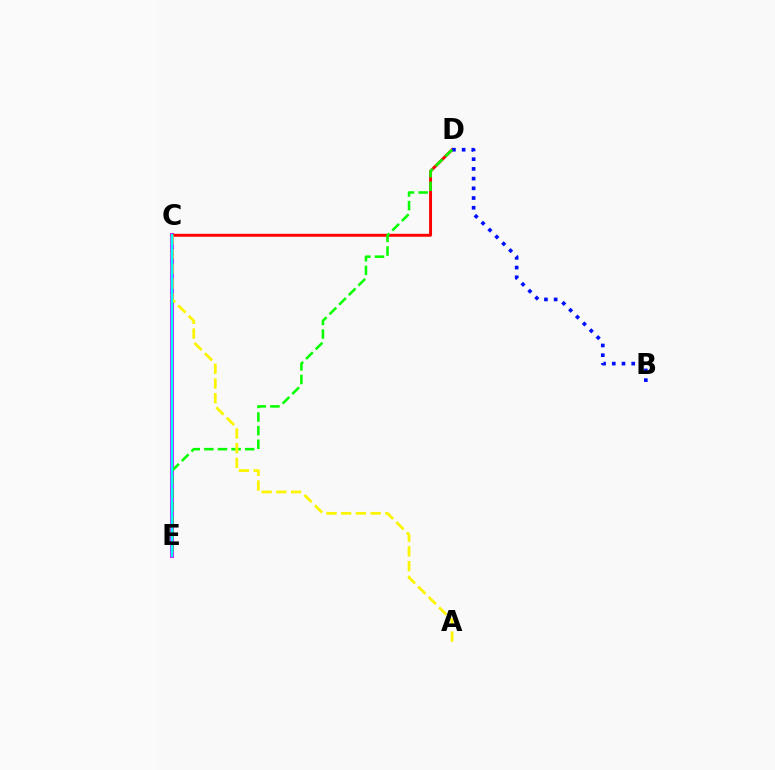{('C', 'E'): [{'color': '#ee00ff', 'line_style': 'solid', 'thickness': 2.93}, {'color': '#00fff6', 'line_style': 'solid', 'thickness': 1.78}], ('C', 'D'): [{'color': '#ff0000', 'line_style': 'solid', 'thickness': 2.12}], ('B', 'D'): [{'color': '#0010ff', 'line_style': 'dotted', 'thickness': 2.64}], ('D', 'E'): [{'color': '#08ff00', 'line_style': 'dashed', 'thickness': 1.85}], ('A', 'C'): [{'color': '#fcf500', 'line_style': 'dashed', 'thickness': 2.0}]}